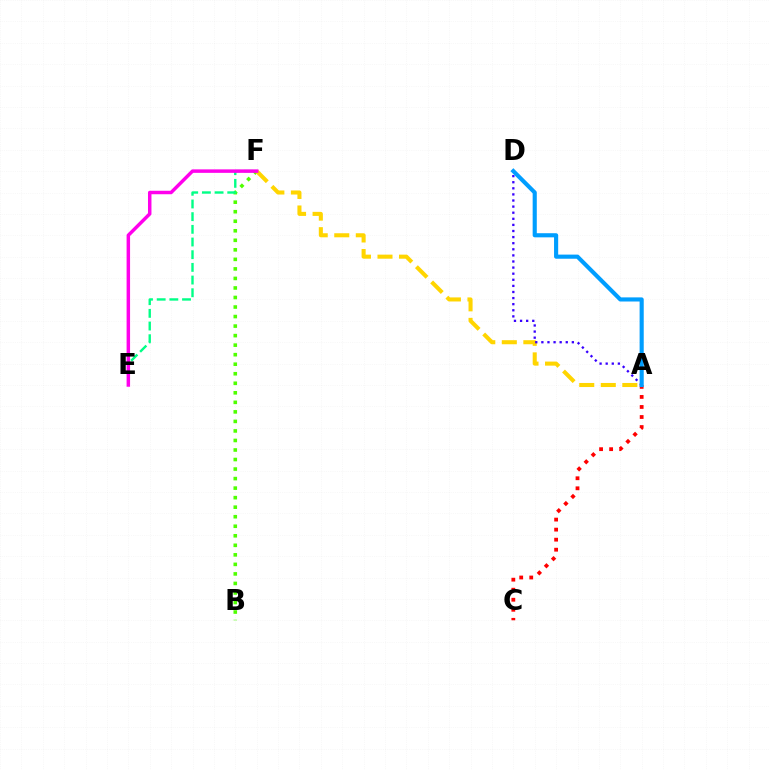{('B', 'F'): [{'color': '#4fff00', 'line_style': 'dotted', 'thickness': 2.59}], ('E', 'F'): [{'color': '#00ff86', 'line_style': 'dashed', 'thickness': 1.72}, {'color': '#ff00ed', 'line_style': 'solid', 'thickness': 2.5}], ('A', 'C'): [{'color': '#ff0000', 'line_style': 'dotted', 'thickness': 2.73}], ('A', 'F'): [{'color': '#ffd500', 'line_style': 'dashed', 'thickness': 2.93}], ('A', 'D'): [{'color': '#3700ff', 'line_style': 'dotted', 'thickness': 1.66}, {'color': '#009eff', 'line_style': 'solid', 'thickness': 2.97}]}